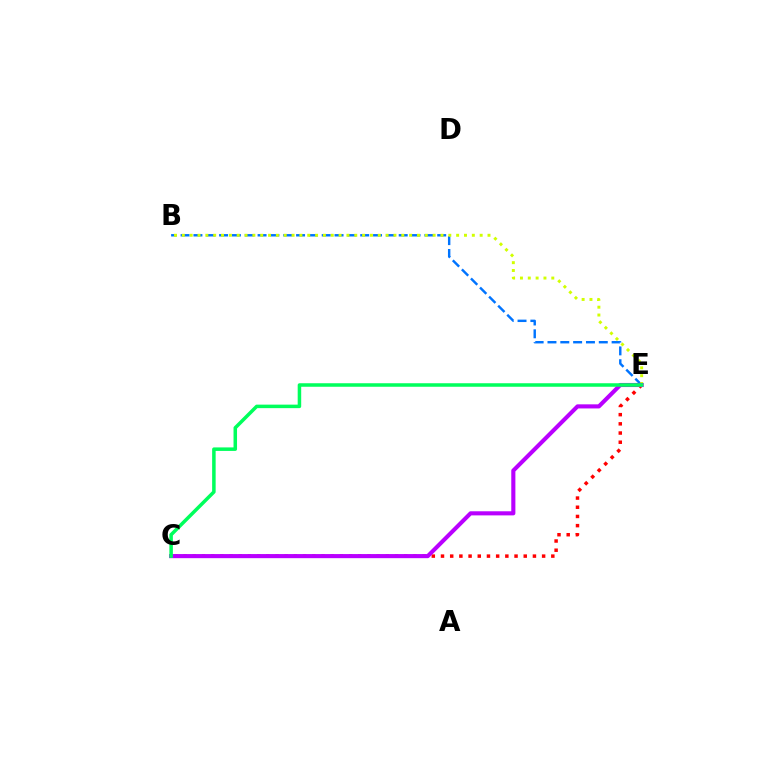{('C', 'E'): [{'color': '#ff0000', 'line_style': 'dotted', 'thickness': 2.5}, {'color': '#b900ff', 'line_style': 'solid', 'thickness': 2.95}, {'color': '#00ff5c', 'line_style': 'solid', 'thickness': 2.53}], ('B', 'E'): [{'color': '#0074ff', 'line_style': 'dashed', 'thickness': 1.74}, {'color': '#d1ff00', 'line_style': 'dotted', 'thickness': 2.13}]}